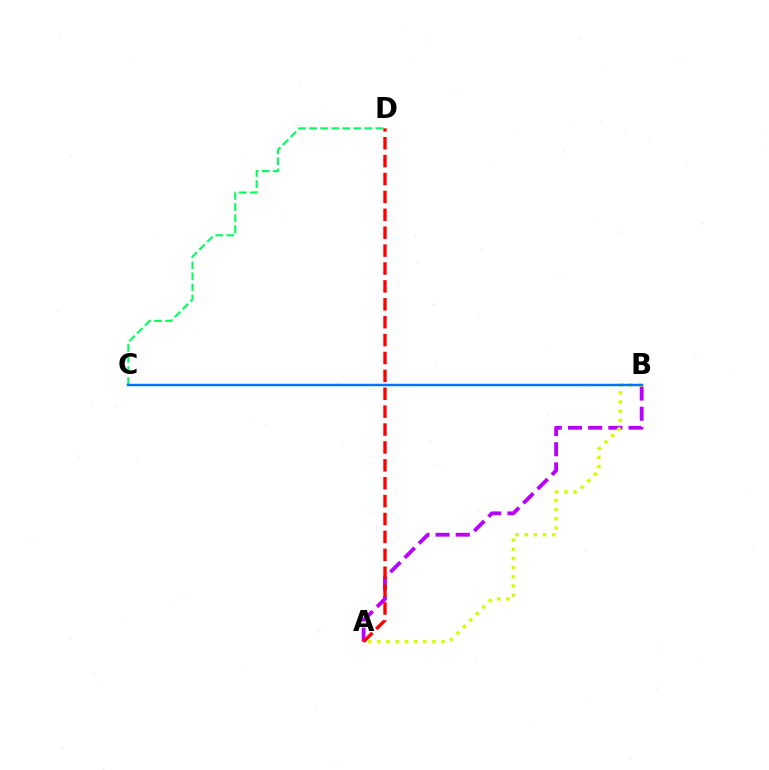{('A', 'B'): [{'color': '#b900ff', 'line_style': 'dashed', 'thickness': 2.74}, {'color': '#d1ff00', 'line_style': 'dotted', 'thickness': 2.49}], ('C', 'D'): [{'color': '#00ff5c', 'line_style': 'dashed', 'thickness': 1.5}], ('B', 'C'): [{'color': '#0074ff', 'line_style': 'solid', 'thickness': 1.76}], ('A', 'D'): [{'color': '#ff0000', 'line_style': 'dashed', 'thickness': 2.43}]}